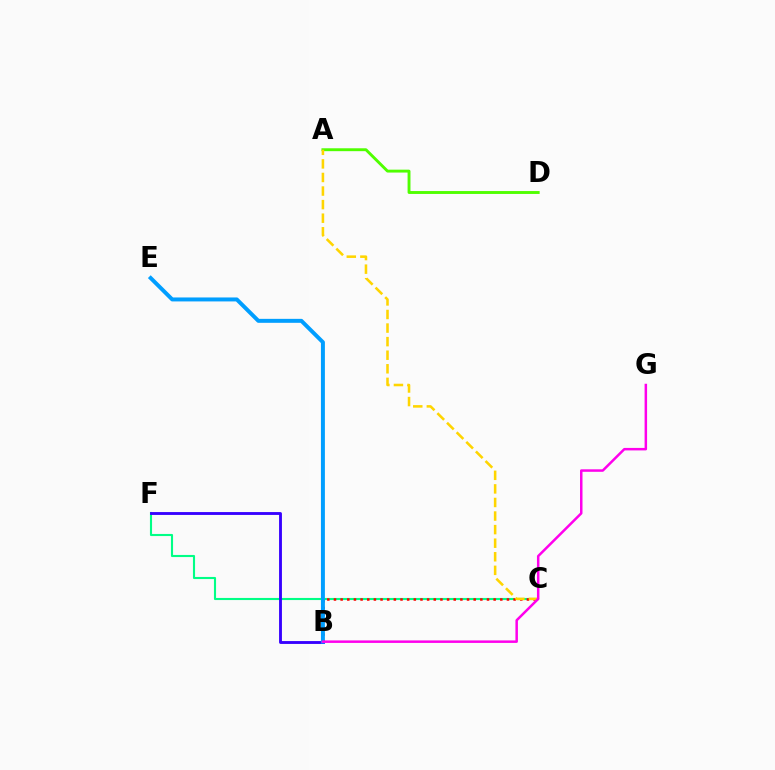{('C', 'F'): [{'color': '#00ff86', 'line_style': 'solid', 'thickness': 1.53}], ('B', 'C'): [{'color': '#ff0000', 'line_style': 'dotted', 'thickness': 1.81}], ('A', 'D'): [{'color': '#4fff00', 'line_style': 'solid', 'thickness': 2.08}], ('B', 'F'): [{'color': '#3700ff', 'line_style': 'solid', 'thickness': 2.06}], ('A', 'C'): [{'color': '#ffd500', 'line_style': 'dashed', 'thickness': 1.84}], ('B', 'E'): [{'color': '#009eff', 'line_style': 'solid', 'thickness': 2.85}], ('B', 'G'): [{'color': '#ff00ed', 'line_style': 'solid', 'thickness': 1.8}]}